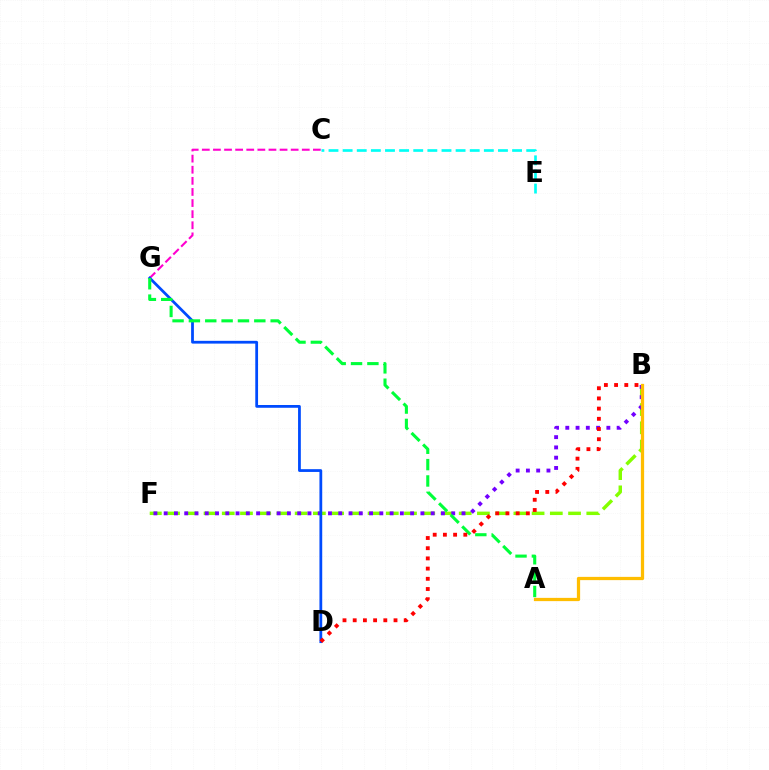{('B', 'F'): [{'color': '#84ff00', 'line_style': 'dashed', 'thickness': 2.48}, {'color': '#7200ff', 'line_style': 'dotted', 'thickness': 2.79}], ('C', 'E'): [{'color': '#00fff6', 'line_style': 'dashed', 'thickness': 1.92}], ('A', 'B'): [{'color': '#ffbd00', 'line_style': 'solid', 'thickness': 2.34}], ('C', 'G'): [{'color': '#ff00cf', 'line_style': 'dashed', 'thickness': 1.51}], ('D', 'G'): [{'color': '#004bff', 'line_style': 'solid', 'thickness': 2.0}], ('A', 'G'): [{'color': '#00ff39', 'line_style': 'dashed', 'thickness': 2.22}], ('B', 'D'): [{'color': '#ff0000', 'line_style': 'dotted', 'thickness': 2.77}]}